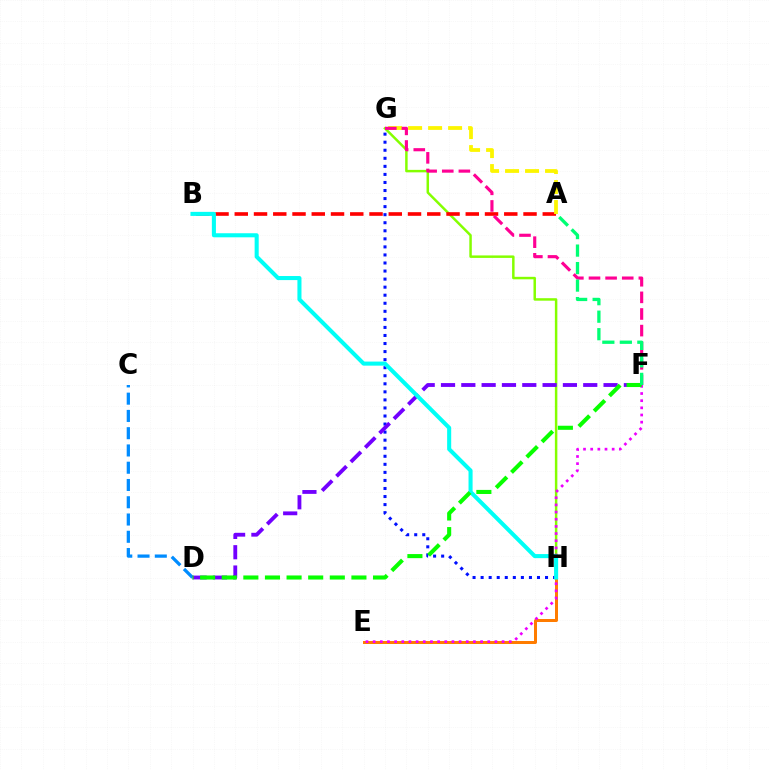{('G', 'H'): [{'color': '#84ff00', 'line_style': 'solid', 'thickness': 1.79}, {'color': '#0010ff', 'line_style': 'dotted', 'thickness': 2.19}], ('C', 'D'): [{'color': '#008cff', 'line_style': 'dashed', 'thickness': 2.35}], ('A', 'B'): [{'color': '#ff0000', 'line_style': 'dashed', 'thickness': 2.62}], ('E', 'H'): [{'color': '#ff7c00', 'line_style': 'solid', 'thickness': 2.16}], ('A', 'G'): [{'color': '#fcf500', 'line_style': 'dashed', 'thickness': 2.72}], ('F', 'G'): [{'color': '#ff0094', 'line_style': 'dashed', 'thickness': 2.26}], ('D', 'F'): [{'color': '#7200ff', 'line_style': 'dashed', 'thickness': 2.76}, {'color': '#08ff00', 'line_style': 'dashed', 'thickness': 2.94}], ('E', 'F'): [{'color': '#ee00ff', 'line_style': 'dotted', 'thickness': 1.95}], ('B', 'H'): [{'color': '#00fff6', 'line_style': 'solid', 'thickness': 2.93}], ('A', 'F'): [{'color': '#00ff74', 'line_style': 'dashed', 'thickness': 2.38}]}